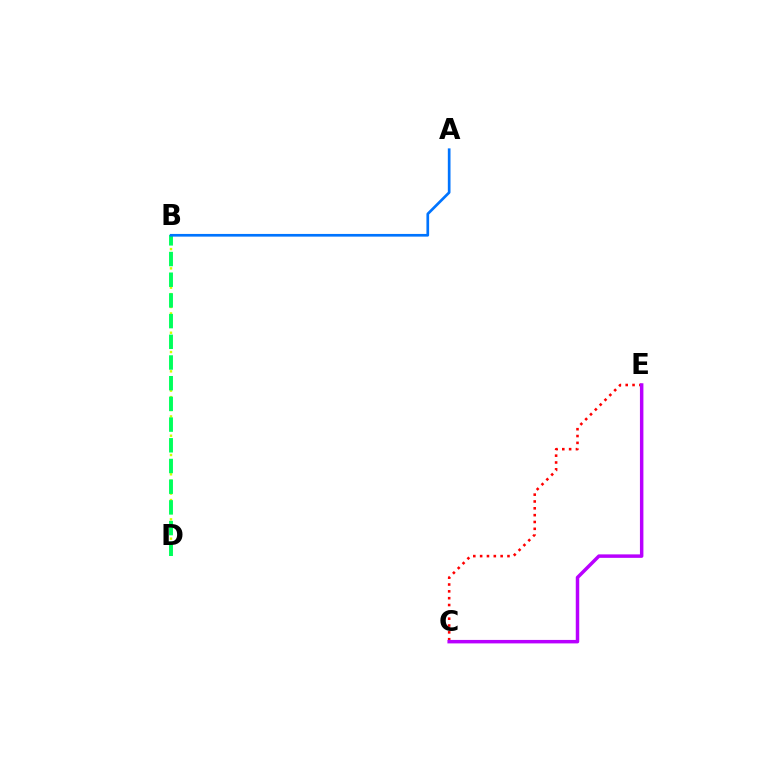{('C', 'E'): [{'color': '#ff0000', 'line_style': 'dotted', 'thickness': 1.86}, {'color': '#b900ff', 'line_style': 'solid', 'thickness': 2.5}], ('B', 'D'): [{'color': '#d1ff00', 'line_style': 'dotted', 'thickness': 1.75}, {'color': '#00ff5c', 'line_style': 'dashed', 'thickness': 2.81}], ('A', 'B'): [{'color': '#0074ff', 'line_style': 'solid', 'thickness': 1.93}]}